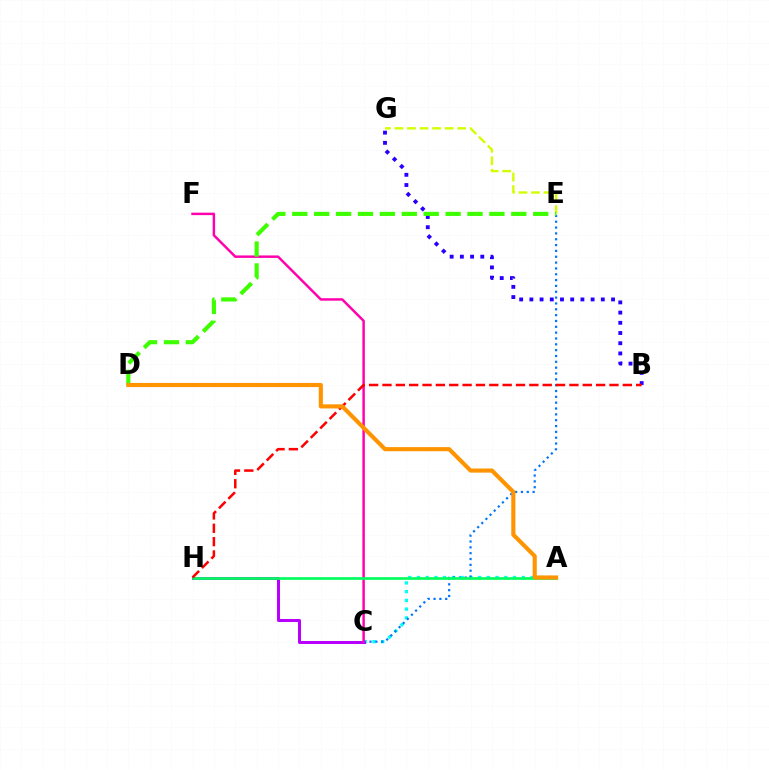{('B', 'G'): [{'color': '#2500ff', 'line_style': 'dotted', 'thickness': 2.77}], ('A', 'C'): [{'color': '#00fff6', 'line_style': 'dotted', 'thickness': 2.37}], ('C', 'H'): [{'color': '#b900ff', 'line_style': 'solid', 'thickness': 2.18}], ('C', 'E'): [{'color': '#0074ff', 'line_style': 'dotted', 'thickness': 1.59}], ('E', 'G'): [{'color': '#d1ff00', 'line_style': 'dashed', 'thickness': 1.7}], ('C', 'F'): [{'color': '#ff00ac', 'line_style': 'solid', 'thickness': 1.77}], ('D', 'E'): [{'color': '#3dff00', 'line_style': 'dashed', 'thickness': 2.98}], ('A', 'H'): [{'color': '#00ff5c', 'line_style': 'solid', 'thickness': 1.93}], ('B', 'H'): [{'color': '#ff0000', 'line_style': 'dashed', 'thickness': 1.81}], ('A', 'D'): [{'color': '#ff9400', 'line_style': 'solid', 'thickness': 2.96}]}